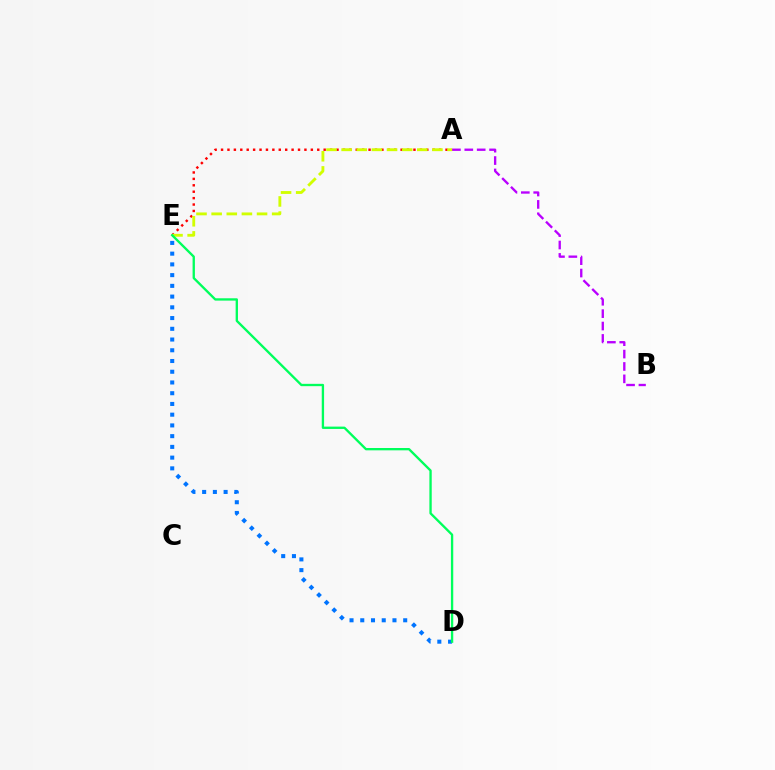{('D', 'E'): [{'color': '#0074ff', 'line_style': 'dotted', 'thickness': 2.92}, {'color': '#00ff5c', 'line_style': 'solid', 'thickness': 1.68}], ('A', 'B'): [{'color': '#b900ff', 'line_style': 'dashed', 'thickness': 1.68}], ('A', 'E'): [{'color': '#ff0000', 'line_style': 'dotted', 'thickness': 1.74}, {'color': '#d1ff00', 'line_style': 'dashed', 'thickness': 2.06}]}